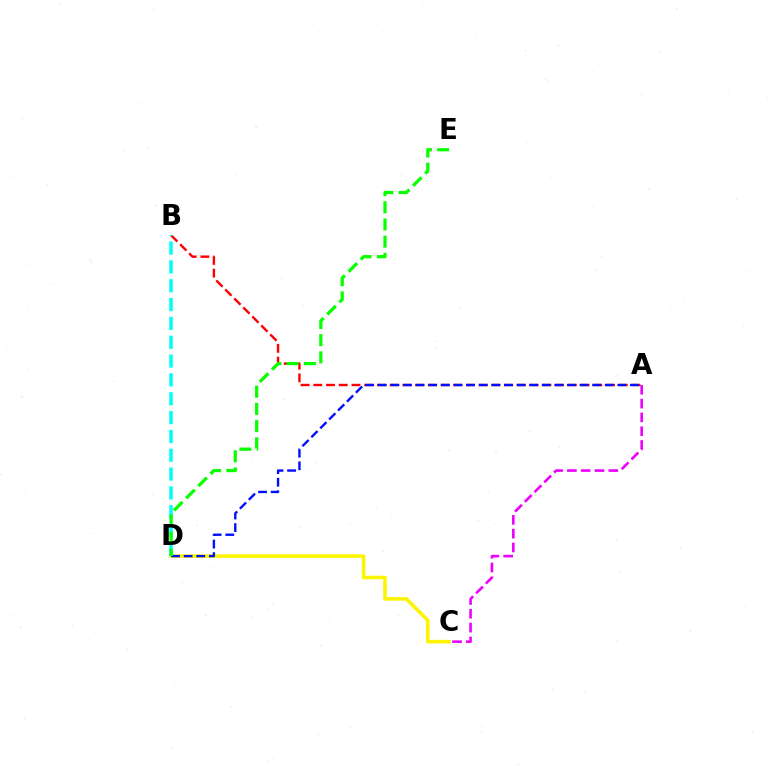{('C', 'D'): [{'color': '#fcf500', 'line_style': 'solid', 'thickness': 2.58}], ('A', 'C'): [{'color': '#ee00ff', 'line_style': 'dashed', 'thickness': 1.87}], ('A', 'B'): [{'color': '#ff0000', 'line_style': 'dashed', 'thickness': 1.73}], ('A', 'D'): [{'color': '#0010ff', 'line_style': 'dashed', 'thickness': 1.71}], ('B', 'D'): [{'color': '#00fff6', 'line_style': 'dashed', 'thickness': 2.56}], ('D', 'E'): [{'color': '#08ff00', 'line_style': 'dashed', 'thickness': 2.34}]}